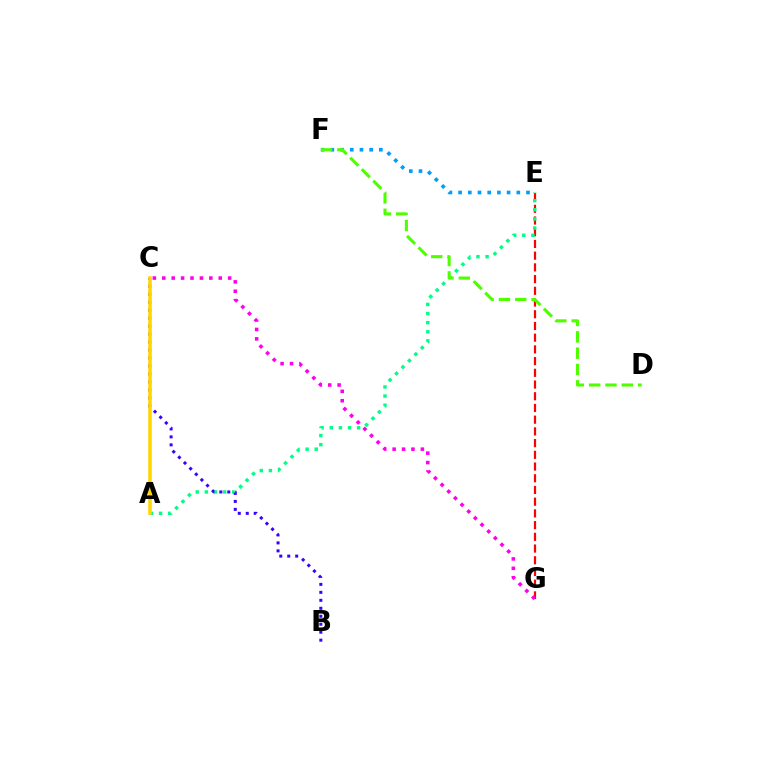{('E', 'F'): [{'color': '#009eff', 'line_style': 'dotted', 'thickness': 2.63}], ('E', 'G'): [{'color': '#ff0000', 'line_style': 'dashed', 'thickness': 1.59}], ('A', 'E'): [{'color': '#00ff86', 'line_style': 'dotted', 'thickness': 2.48}], ('D', 'F'): [{'color': '#4fff00', 'line_style': 'dashed', 'thickness': 2.22}], ('B', 'C'): [{'color': '#3700ff', 'line_style': 'dotted', 'thickness': 2.17}], ('C', 'G'): [{'color': '#ff00ed', 'line_style': 'dotted', 'thickness': 2.56}], ('A', 'C'): [{'color': '#ffd500', 'line_style': 'solid', 'thickness': 2.56}]}